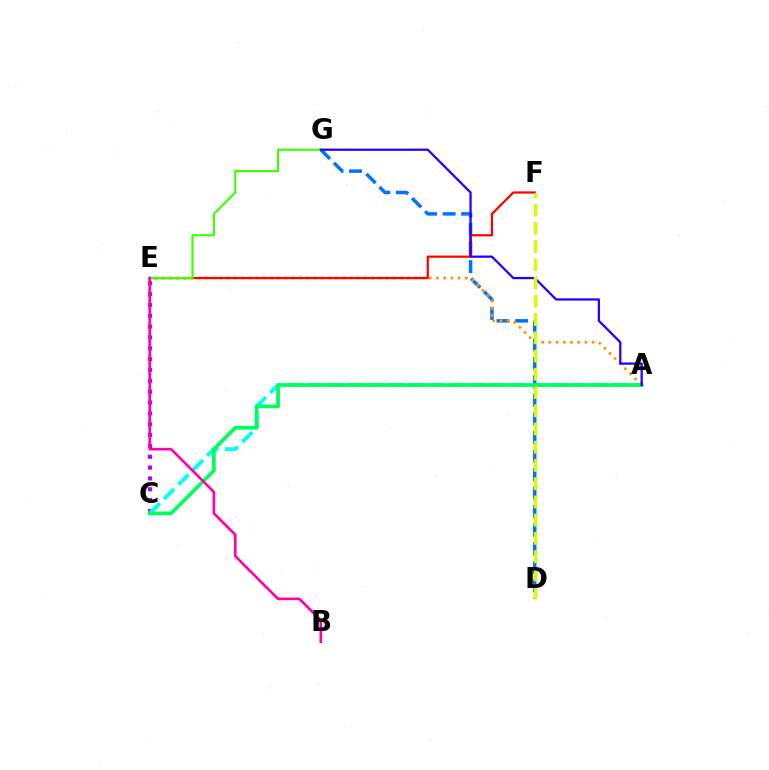{('C', 'E'): [{'color': '#b900ff', 'line_style': 'dotted', 'thickness': 2.95}], ('D', 'G'): [{'color': '#0074ff', 'line_style': 'dashed', 'thickness': 2.52}], ('A', 'C'): [{'color': '#00fff6', 'line_style': 'dashed', 'thickness': 2.76}, {'color': '#00ff5c', 'line_style': 'solid', 'thickness': 2.68}], ('A', 'E'): [{'color': '#ff9400', 'line_style': 'dotted', 'thickness': 1.96}], ('E', 'F'): [{'color': '#ff0000', 'line_style': 'solid', 'thickness': 1.6}], ('E', 'G'): [{'color': '#3dff00', 'line_style': 'solid', 'thickness': 1.57}], ('A', 'G'): [{'color': '#2500ff', 'line_style': 'solid', 'thickness': 1.63}], ('D', 'F'): [{'color': '#d1ff00', 'line_style': 'dashed', 'thickness': 2.48}], ('B', 'E'): [{'color': '#ff00ac', 'line_style': 'solid', 'thickness': 1.9}]}